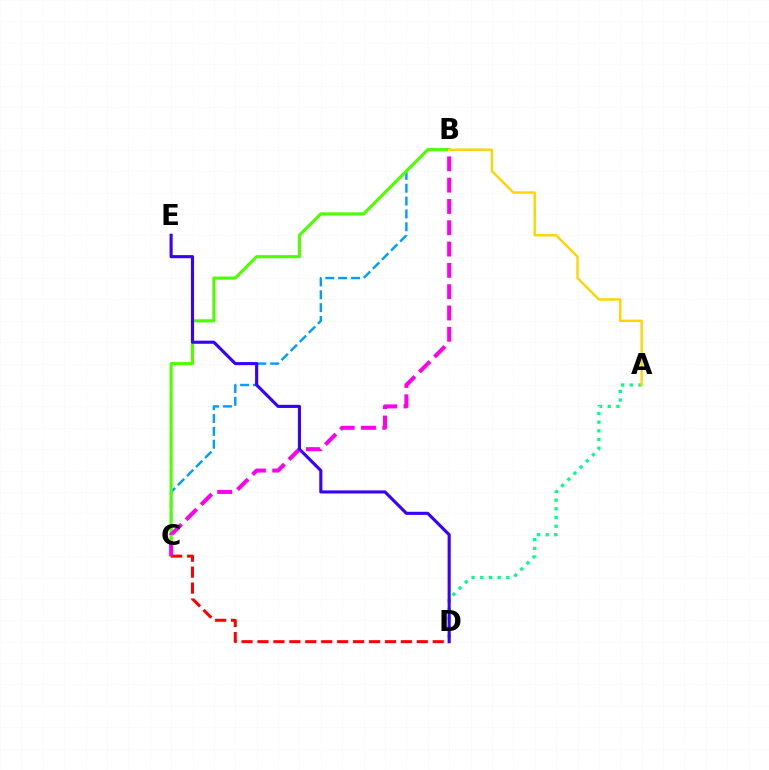{('B', 'C'): [{'color': '#009eff', 'line_style': 'dashed', 'thickness': 1.75}, {'color': '#4fff00', 'line_style': 'solid', 'thickness': 2.23}, {'color': '#ff00ed', 'line_style': 'dashed', 'thickness': 2.89}], ('A', 'D'): [{'color': '#00ff86', 'line_style': 'dotted', 'thickness': 2.36}], ('C', 'D'): [{'color': '#ff0000', 'line_style': 'dashed', 'thickness': 2.16}], ('A', 'B'): [{'color': '#ffd500', 'line_style': 'solid', 'thickness': 1.74}], ('D', 'E'): [{'color': '#3700ff', 'line_style': 'solid', 'thickness': 2.24}]}